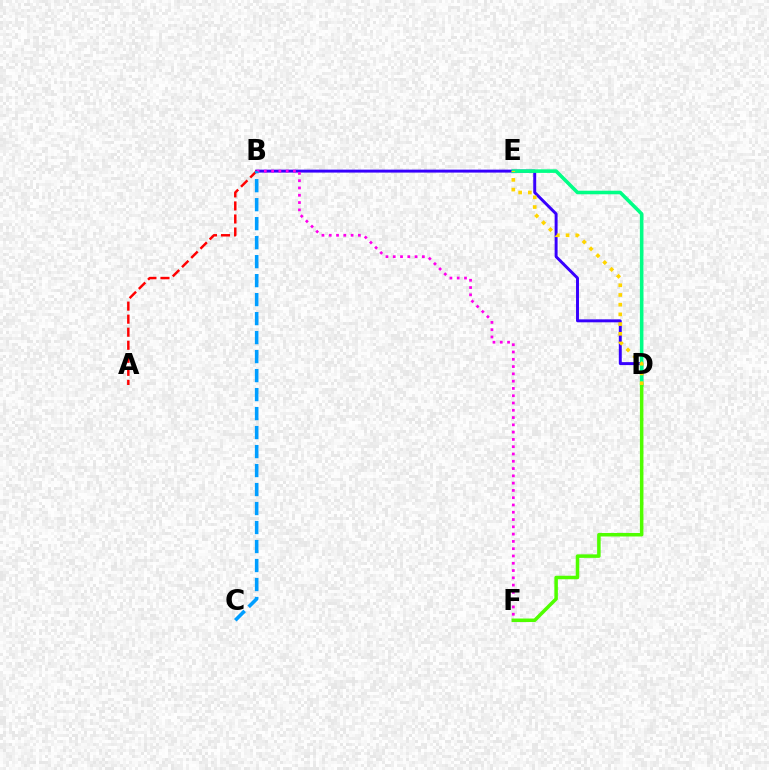{('B', 'D'): [{'color': '#3700ff', 'line_style': 'solid', 'thickness': 2.12}], ('D', 'E'): [{'color': '#00ff86', 'line_style': 'solid', 'thickness': 2.57}, {'color': '#ffd500', 'line_style': 'dotted', 'thickness': 2.64}], ('D', 'F'): [{'color': '#4fff00', 'line_style': 'solid', 'thickness': 2.53}], ('B', 'F'): [{'color': '#ff00ed', 'line_style': 'dotted', 'thickness': 1.98}], ('A', 'B'): [{'color': '#ff0000', 'line_style': 'dashed', 'thickness': 1.77}], ('B', 'C'): [{'color': '#009eff', 'line_style': 'dashed', 'thickness': 2.58}]}